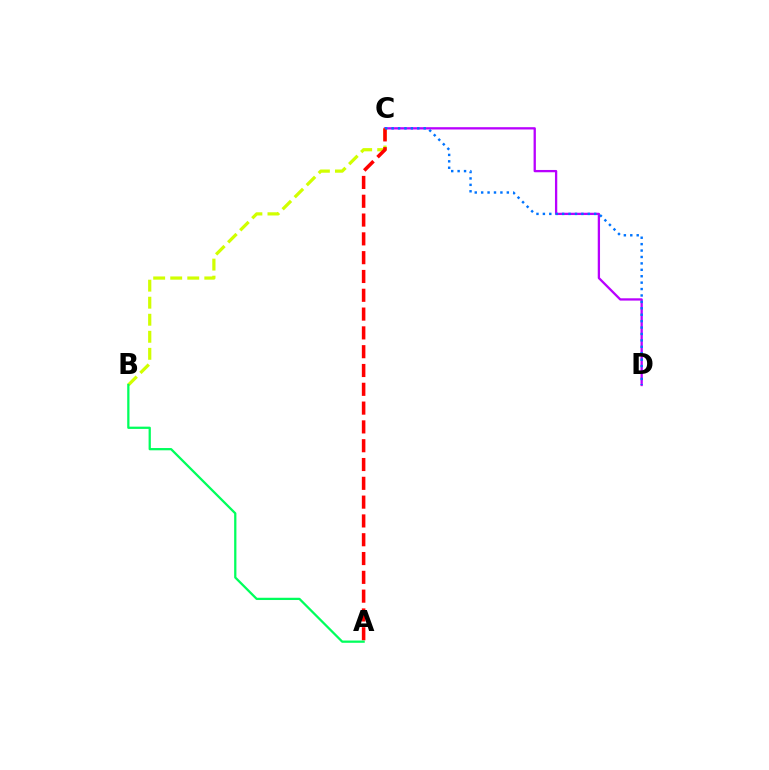{('C', 'D'): [{'color': '#b900ff', 'line_style': 'solid', 'thickness': 1.65}, {'color': '#0074ff', 'line_style': 'dotted', 'thickness': 1.74}], ('B', 'C'): [{'color': '#d1ff00', 'line_style': 'dashed', 'thickness': 2.32}], ('A', 'C'): [{'color': '#ff0000', 'line_style': 'dashed', 'thickness': 2.55}], ('A', 'B'): [{'color': '#00ff5c', 'line_style': 'solid', 'thickness': 1.63}]}